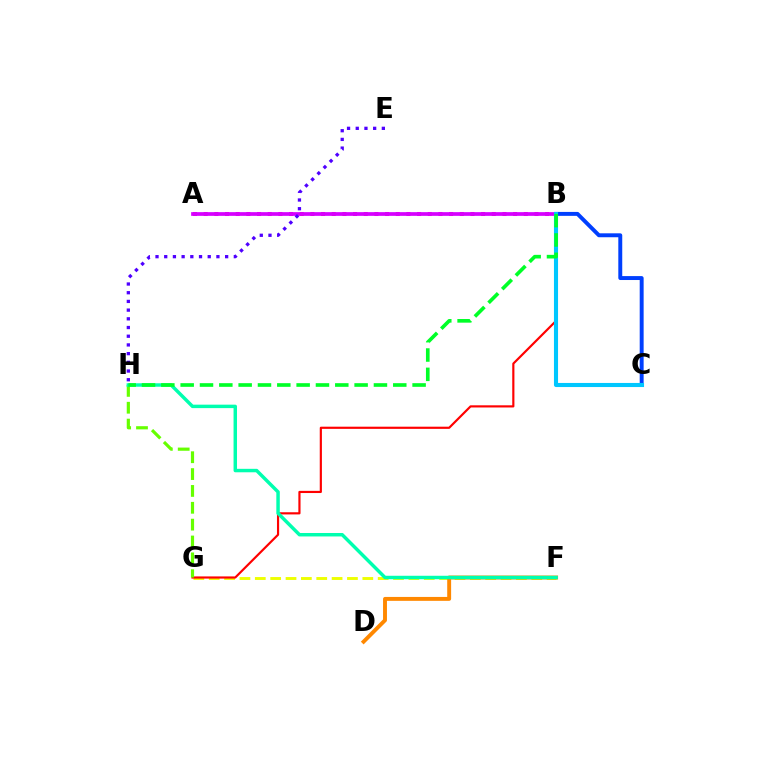{('A', 'B'): [{'color': '#ff00a0', 'line_style': 'dotted', 'thickness': 2.9}, {'color': '#d600ff', 'line_style': 'solid', 'thickness': 2.67}], ('F', 'G'): [{'color': '#eeff00', 'line_style': 'dashed', 'thickness': 2.09}], ('B', 'G'): [{'color': '#ff0000', 'line_style': 'solid', 'thickness': 1.56}], ('B', 'C'): [{'color': '#003fff', 'line_style': 'solid', 'thickness': 2.83}, {'color': '#00c7ff', 'line_style': 'solid', 'thickness': 2.95}], ('E', 'H'): [{'color': '#4f00ff', 'line_style': 'dotted', 'thickness': 2.36}], ('G', 'H'): [{'color': '#66ff00', 'line_style': 'dashed', 'thickness': 2.29}], ('D', 'F'): [{'color': '#ff8800', 'line_style': 'solid', 'thickness': 2.81}], ('F', 'H'): [{'color': '#00ffaf', 'line_style': 'solid', 'thickness': 2.49}], ('B', 'H'): [{'color': '#00ff27', 'line_style': 'dashed', 'thickness': 2.63}]}